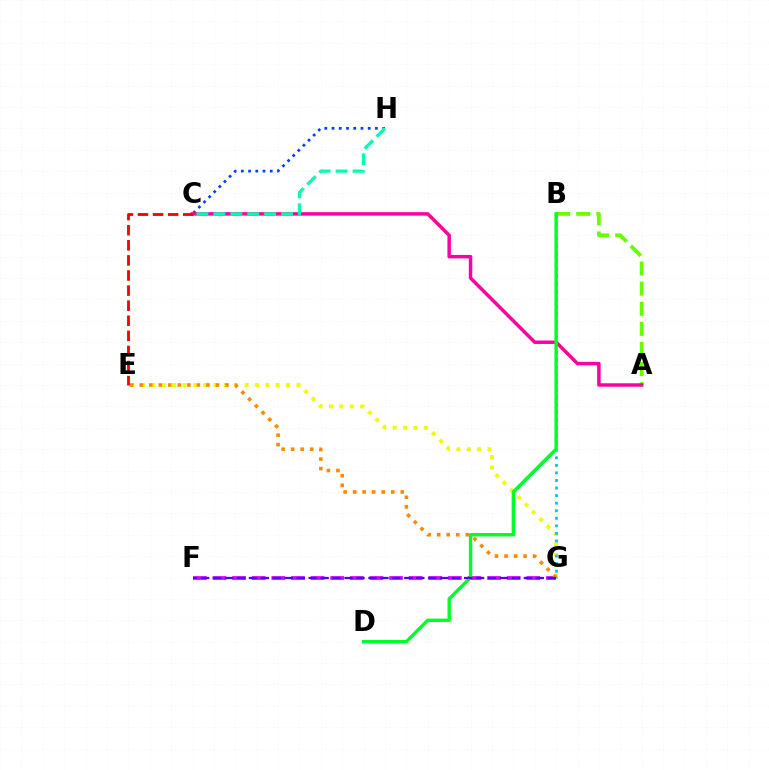{('C', 'H'): [{'color': '#003fff', 'line_style': 'dotted', 'thickness': 1.96}, {'color': '#00ffaf', 'line_style': 'dashed', 'thickness': 2.3}], ('E', 'G'): [{'color': '#eeff00', 'line_style': 'dotted', 'thickness': 2.82}, {'color': '#ff8800', 'line_style': 'dotted', 'thickness': 2.59}], ('A', 'B'): [{'color': '#66ff00', 'line_style': 'dashed', 'thickness': 2.73}], ('F', 'G'): [{'color': '#d600ff', 'line_style': 'dashed', 'thickness': 2.66}, {'color': '#4f00ff', 'line_style': 'dashed', 'thickness': 1.62}], ('B', 'G'): [{'color': '#00c7ff', 'line_style': 'dotted', 'thickness': 2.05}], ('A', 'C'): [{'color': '#ff00a0', 'line_style': 'solid', 'thickness': 2.5}], ('B', 'D'): [{'color': '#00ff27', 'line_style': 'solid', 'thickness': 2.43}], ('C', 'E'): [{'color': '#ff0000', 'line_style': 'dashed', 'thickness': 2.05}]}